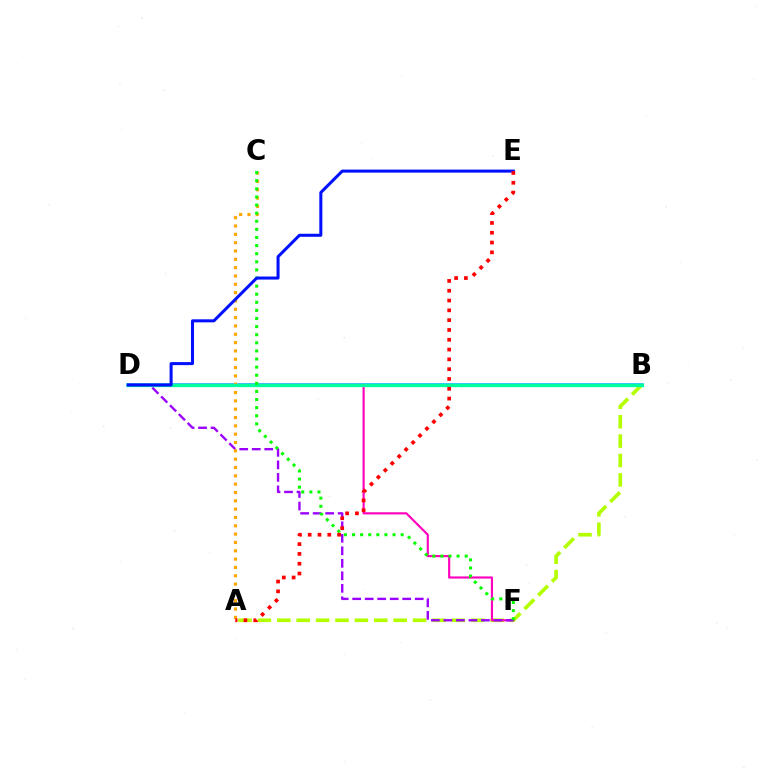{('B', 'D'): [{'color': '#00b5ff', 'line_style': 'solid', 'thickness': 2.55}, {'color': '#00ff9d', 'line_style': 'solid', 'thickness': 2.36}], ('A', 'B'): [{'color': '#b3ff00', 'line_style': 'dashed', 'thickness': 2.64}], ('D', 'F'): [{'color': '#ff00bd', 'line_style': 'solid', 'thickness': 1.55}, {'color': '#9b00ff', 'line_style': 'dashed', 'thickness': 1.7}], ('A', 'C'): [{'color': '#ffa500', 'line_style': 'dotted', 'thickness': 2.26}], ('C', 'F'): [{'color': '#08ff00', 'line_style': 'dotted', 'thickness': 2.2}], ('D', 'E'): [{'color': '#0010ff', 'line_style': 'solid', 'thickness': 2.18}], ('A', 'E'): [{'color': '#ff0000', 'line_style': 'dotted', 'thickness': 2.66}]}